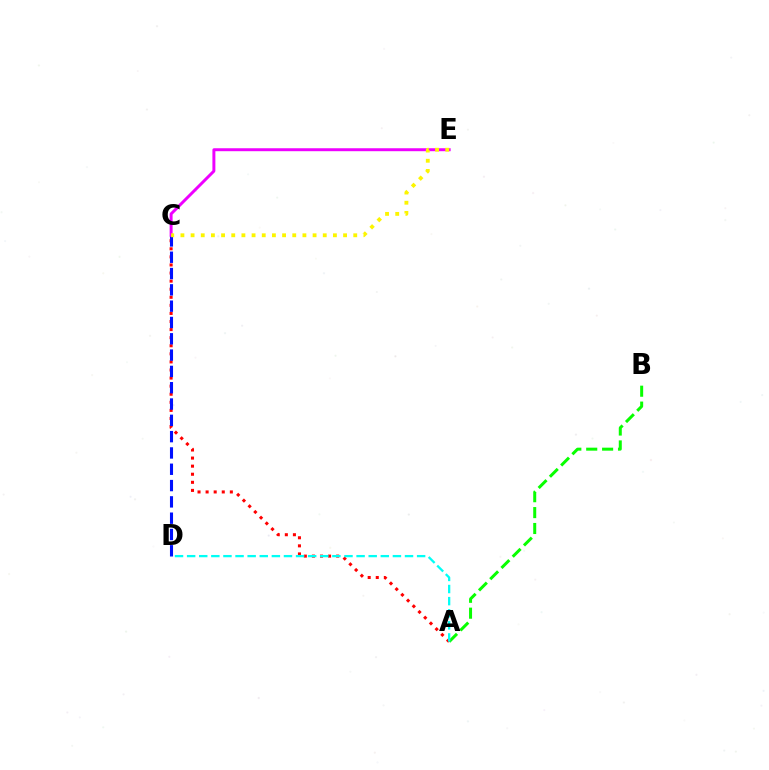{('A', 'B'): [{'color': '#08ff00', 'line_style': 'dashed', 'thickness': 2.16}], ('A', 'C'): [{'color': '#ff0000', 'line_style': 'dotted', 'thickness': 2.2}], ('C', 'D'): [{'color': '#0010ff', 'line_style': 'dashed', 'thickness': 2.22}], ('A', 'D'): [{'color': '#00fff6', 'line_style': 'dashed', 'thickness': 1.64}], ('C', 'E'): [{'color': '#ee00ff', 'line_style': 'solid', 'thickness': 2.13}, {'color': '#fcf500', 'line_style': 'dotted', 'thickness': 2.76}]}